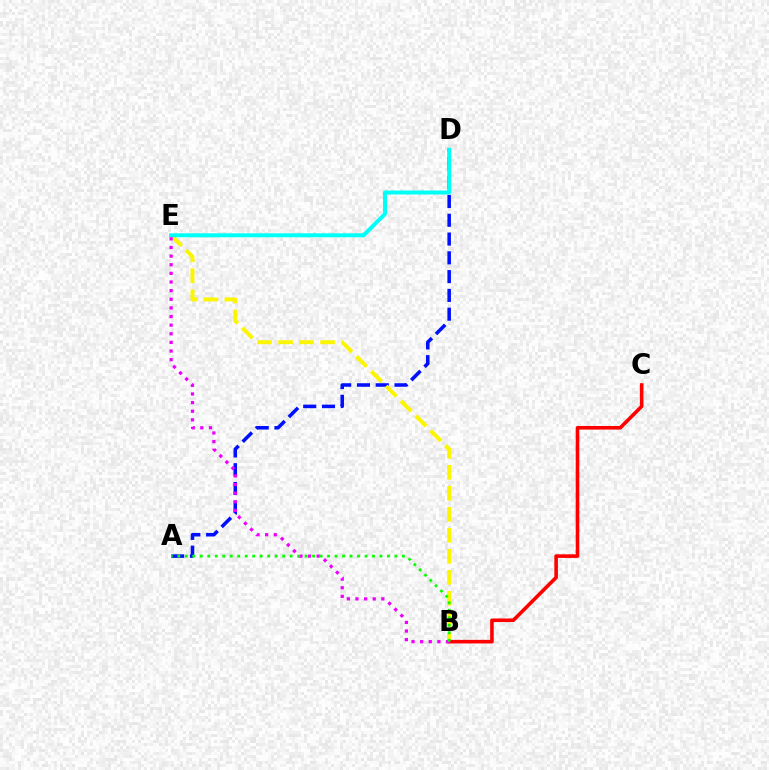{('A', 'D'): [{'color': '#0010ff', 'line_style': 'dashed', 'thickness': 2.55}], ('B', 'E'): [{'color': '#fcf500', 'line_style': 'dashed', 'thickness': 2.85}, {'color': '#ee00ff', 'line_style': 'dotted', 'thickness': 2.34}], ('B', 'C'): [{'color': '#ff0000', 'line_style': 'solid', 'thickness': 2.59}], ('D', 'E'): [{'color': '#00fff6', 'line_style': 'solid', 'thickness': 2.86}], ('A', 'B'): [{'color': '#08ff00', 'line_style': 'dotted', 'thickness': 2.03}]}